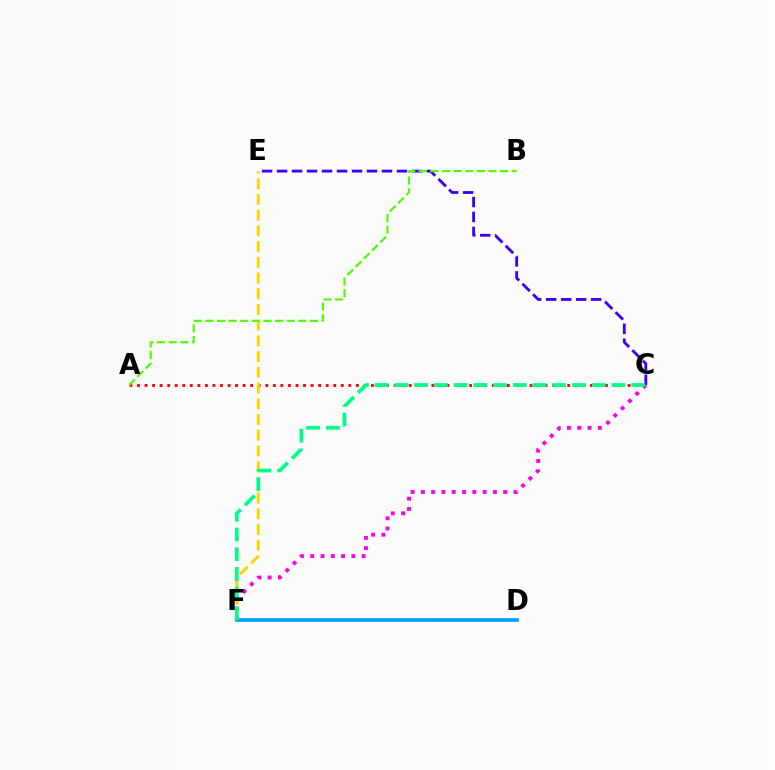{('A', 'C'): [{'color': '#ff0000', 'line_style': 'dotted', 'thickness': 2.05}], ('E', 'F'): [{'color': '#ffd500', 'line_style': 'dashed', 'thickness': 2.13}], ('C', 'E'): [{'color': '#3700ff', 'line_style': 'dashed', 'thickness': 2.04}], ('C', 'F'): [{'color': '#ff00ed', 'line_style': 'dotted', 'thickness': 2.79}, {'color': '#00ff86', 'line_style': 'dashed', 'thickness': 2.68}], ('A', 'B'): [{'color': '#4fff00', 'line_style': 'dashed', 'thickness': 1.58}], ('D', 'F'): [{'color': '#009eff', 'line_style': 'solid', 'thickness': 2.62}]}